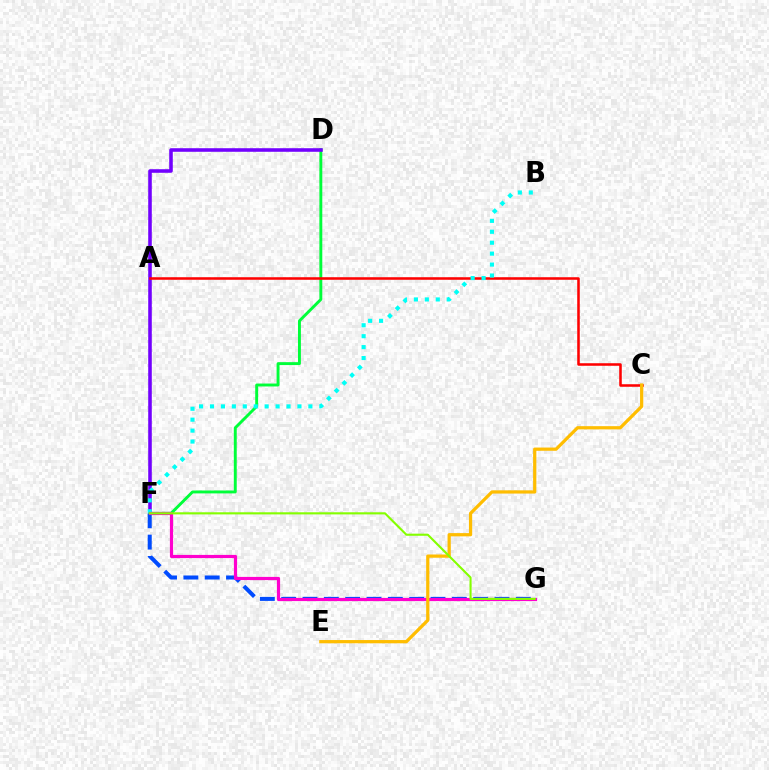{('D', 'F'): [{'color': '#00ff39', 'line_style': 'solid', 'thickness': 2.1}, {'color': '#7200ff', 'line_style': 'solid', 'thickness': 2.57}], ('F', 'G'): [{'color': '#004bff', 'line_style': 'dashed', 'thickness': 2.9}, {'color': '#ff00cf', 'line_style': 'solid', 'thickness': 2.29}, {'color': '#84ff00', 'line_style': 'solid', 'thickness': 1.53}], ('A', 'C'): [{'color': '#ff0000', 'line_style': 'solid', 'thickness': 1.84}], ('B', 'F'): [{'color': '#00fff6', 'line_style': 'dotted', 'thickness': 2.97}], ('C', 'E'): [{'color': '#ffbd00', 'line_style': 'solid', 'thickness': 2.33}]}